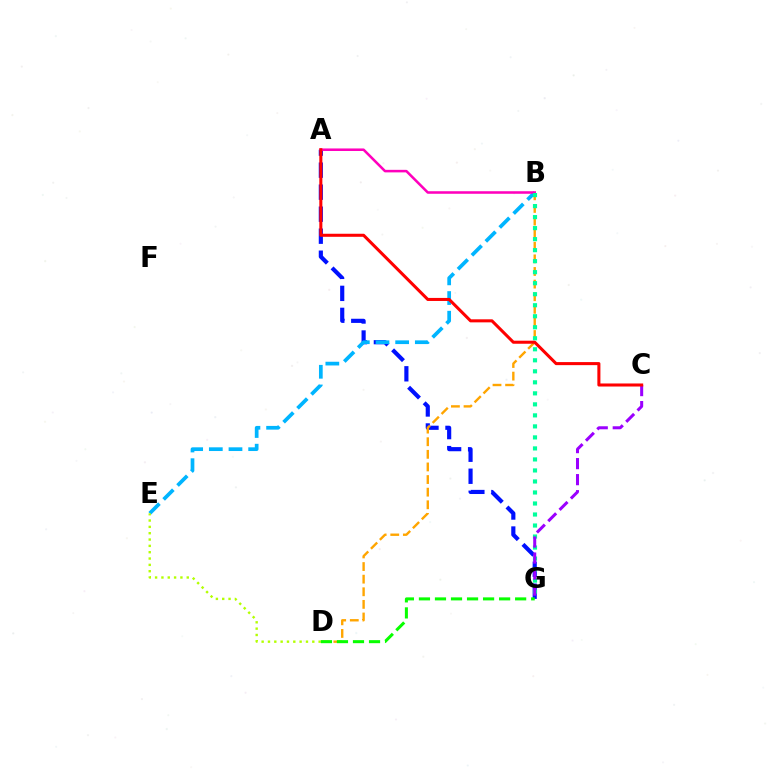{('A', 'G'): [{'color': '#0010ff', 'line_style': 'dashed', 'thickness': 2.99}], ('B', 'D'): [{'color': '#ffa500', 'line_style': 'dashed', 'thickness': 1.71}], ('B', 'E'): [{'color': '#00b5ff', 'line_style': 'dashed', 'thickness': 2.67}], ('A', 'B'): [{'color': '#ff00bd', 'line_style': 'solid', 'thickness': 1.83}], ('D', 'E'): [{'color': '#b3ff00', 'line_style': 'dotted', 'thickness': 1.72}], ('B', 'G'): [{'color': '#00ff9d', 'line_style': 'dotted', 'thickness': 2.99}], ('D', 'G'): [{'color': '#08ff00', 'line_style': 'dashed', 'thickness': 2.18}], ('C', 'G'): [{'color': '#9b00ff', 'line_style': 'dashed', 'thickness': 2.18}], ('A', 'C'): [{'color': '#ff0000', 'line_style': 'solid', 'thickness': 2.19}]}